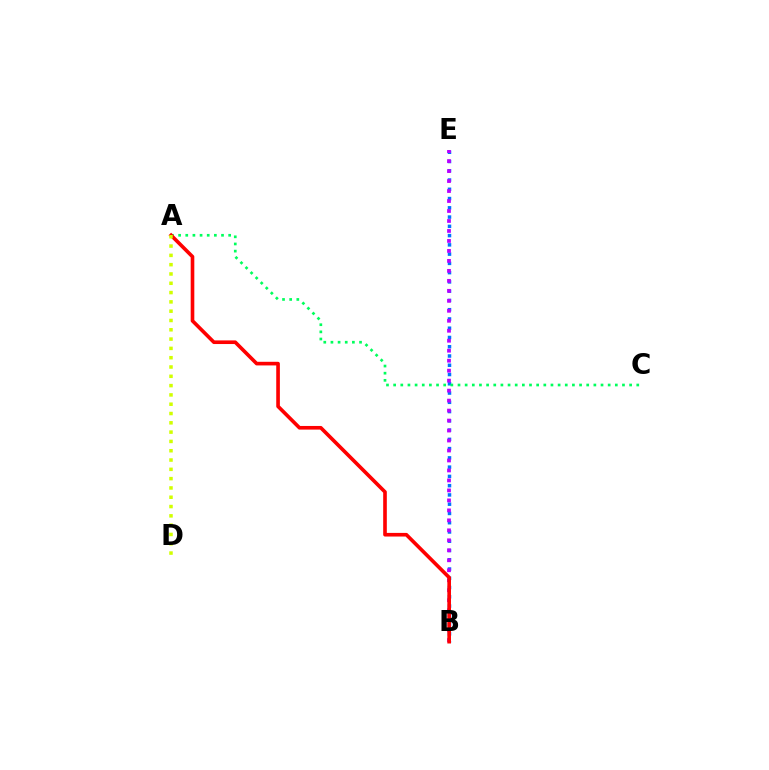{('B', 'E'): [{'color': '#0074ff', 'line_style': 'dotted', 'thickness': 2.52}, {'color': '#b900ff', 'line_style': 'dotted', 'thickness': 2.71}], ('A', 'C'): [{'color': '#00ff5c', 'line_style': 'dotted', 'thickness': 1.94}], ('A', 'B'): [{'color': '#ff0000', 'line_style': 'solid', 'thickness': 2.62}], ('A', 'D'): [{'color': '#d1ff00', 'line_style': 'dotted', 'thickness': 2.53}]}